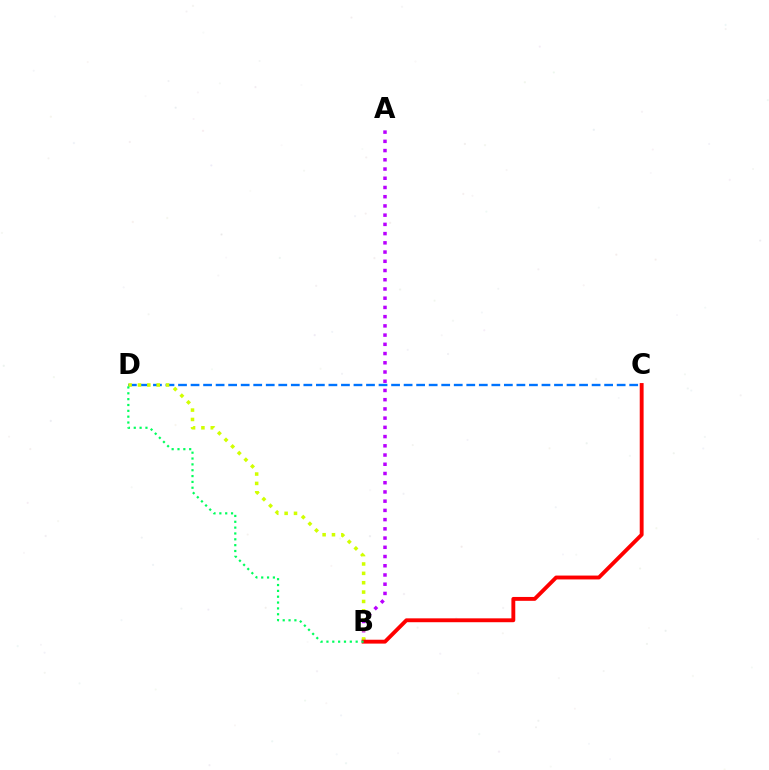{('A', 'B'): [{'color': '#b900ff', 'line_style': 'dotted', 'thickness': 2.51}], ('C', 'D'): [{'color': '#0074ff', 'line_style': 'dashed', 'thickness': 1.7}], ('B', 'D'): [{'color': '#d1ff00', 'line_style': 'dotted', 'thickness': 2.55}, {'color': '#00ff5c', 'line_style': 'dotted', 'thickness': 1.59}], ('B', 'C'): [{'color': '#ff0000', 'line_style': 'solid', 'thickness': 2.79}]}